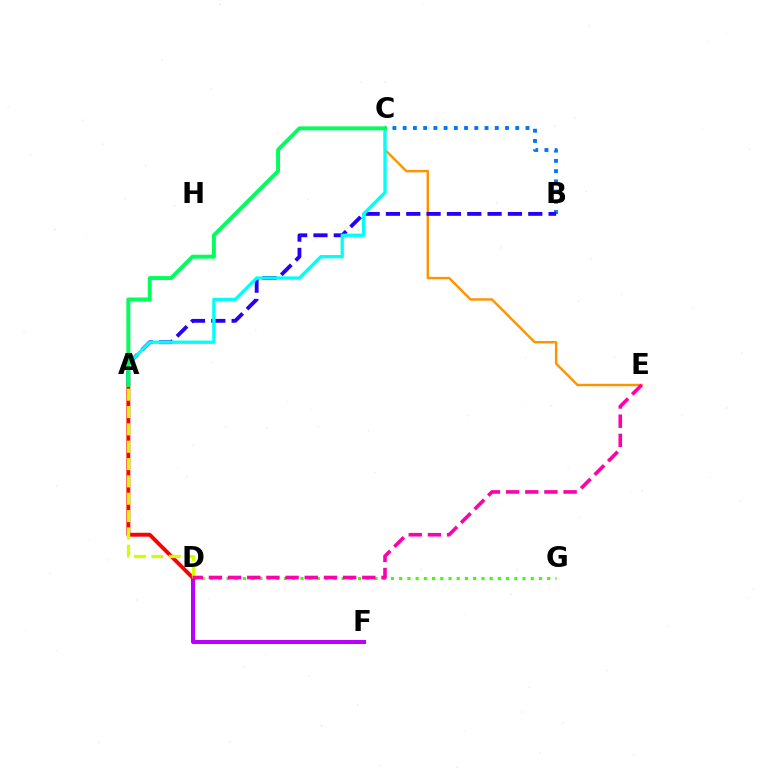{('B', 'C'): [{'color': '#0074ff', 'line_style': 'dotted', 'thickness': 2.78}], ('C', 'E'): [{'color': '#ff9400', 'line_style': 'solid', 'thickness': 1.76}], ('A', 'B'): [{'color': '#2500ff', 'line_style': 'dashed', 'thickness': 2.76}], ('D', 'G'): [{'color': '#3dff00', 'line_style': 'dotted', 'thickness': 2.23}], ('A', 'C'): [{'color': '#00fff6', 'line_style': 'solid', 'thickness': 2.39}, {'color': '#00ff5c', 'line_style': 'solid', 'thickness': 2.83}], ('D', 'F'): [{'color': '#b900ff', 'line_style': 'solid', 'thickness': 2.9}], ('A', 'D'): [{'color': '#ff0000', 'line_style': 'solid', 'thickness': 2.8}, {'color': '#d1ff00', 'line_style': 'dashed', 'thickness': 2.36}], ('D', 'E'): [{'color': '#ff00ac', 'line_style': 'dashed', 'thickness': 2.6}]}